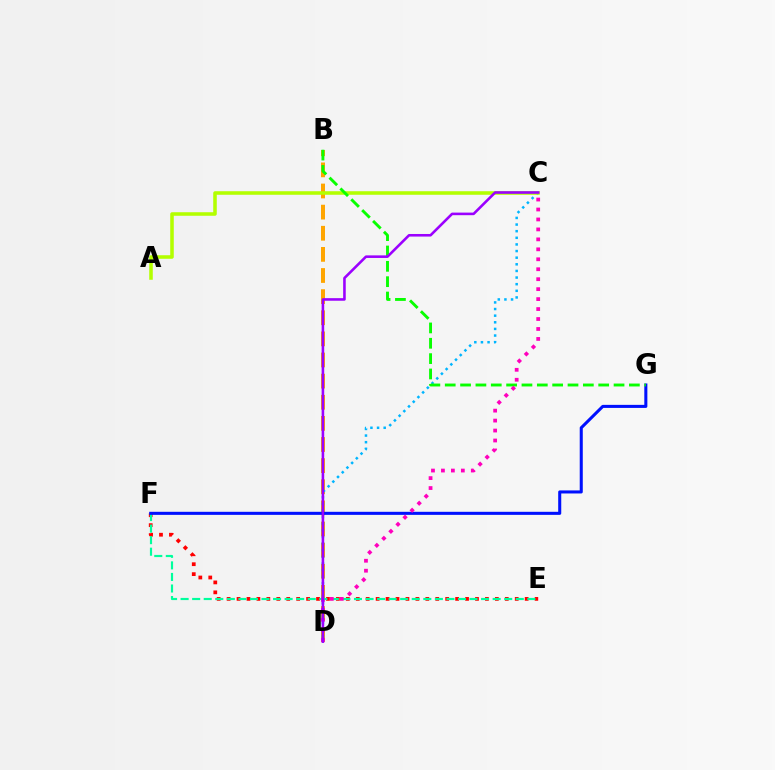{('B', 'D'): [{'color': '#ffa500', 'line_style': 'dashed', 'thickness': 2.87}], ('C', 'D'): [{'color': '#00b5ff', 'line_style': 'dotted', 'thickness': 1.8}, {'color': '#ff00bd', 'line_style': 'dotted', 'thickness': 2.71}, {'color': '#9b00ff', 'line_style': 'solid', 'thickness': 1.86}], ('E', 'F'): [{'color': '#ff0000', 'line_style': 'dotted', 'thickness': 2.7}, {'color': '#00ff9d', 'line_style': 'dashed', 'thickness': 1.57}], ('F', 'G'): [{'color': '#0010ff', 'line_style': 'solid', 'thickness': 2.2}], ('A', 'C'): [{'color': '#b3ff00', 'line_style': 'solid', 'thickness': 2.55}], ('B', 'G'): [{'color': '#08ff00', 'line_style': 'dashed', 'thickness': 2.08}]}